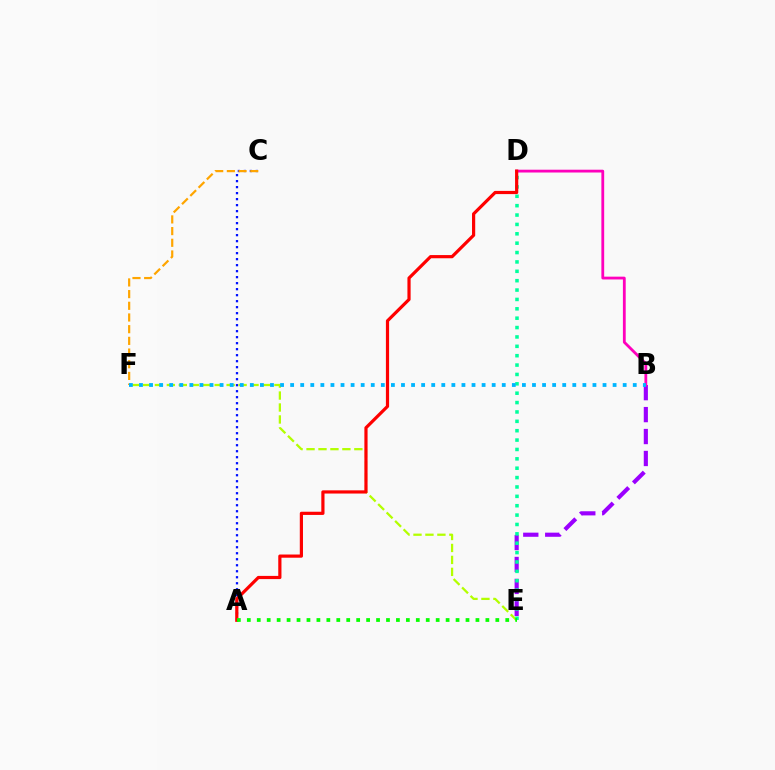{('B', 'E'): [{'color': '#9b00ff', 'line_style': 'dashed', 'thickness': 2.98}], ('A', 'C'): [{'color': '#0010ff', 'line_style': 'dotted', 'thickness': 1.63}], ('E', 'F'): [{'color': '#b3ff00', 'line_style': 'dashed', 'thickness': 1.62}], ('B', 'D'): [{'color': '#ff00bd', 'line_style': 'solid', 'thickness': 2.01}], ('D', 'E'): [{'color': '#00ff9d', 'line_style': 'dotted', 'thickness': 2.55}], ('A', 'D'): [{'color': '#ff0000', 'line_style': 'solid', 'thickness': 2.3}], ('A', 'E'): [{'color': '#08ff00', 'line_style': 'dotted', 'thickness': 2.7}], ('C', 'F'): [{'color': '#ffa500', 'line_style': 'dashed', 'thickness': 1.59}], ('B', 'F'): [{'color': '#00b5ff', 'line_style': 'dotted', 'thickness': 2.74}]}